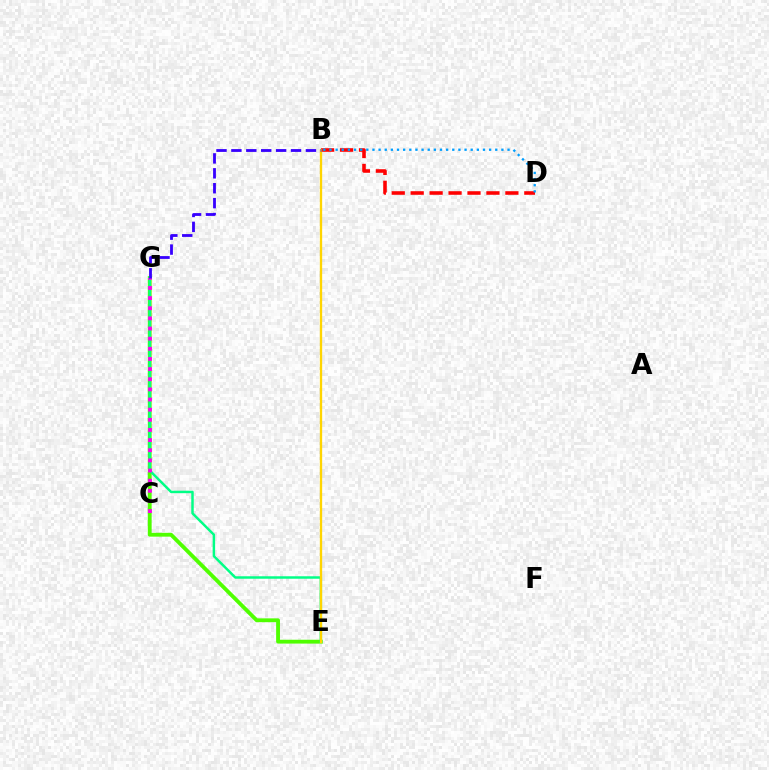{('E', 'G'): [{'color': '#4fff00', 'line_style': 'solid', 'thickness': 2.76}, {'color': '#00ff86', 'line_style': 'solid', 'thickness': 1.78}], ('B', 'D'): [{'color': '#ff0000', 'line_style': 'dashed', 'thickness': 2.57}, {'color': '#009eff', 'line_style': 'dotted', 'thickness': 1.67}], ('C', 'G'): [{'color': '#ff00ed', 'line_style': 'dotted', 'thickness': 2.76}], ('B', 'E'): [{'color': '#ffd500', 'line_style': 'solid', 'thickness': 1.67}], ('B', 'G'): [{'color': '#3700ff', 'line_style': 'dashed', 'thickness': 2.03}]}